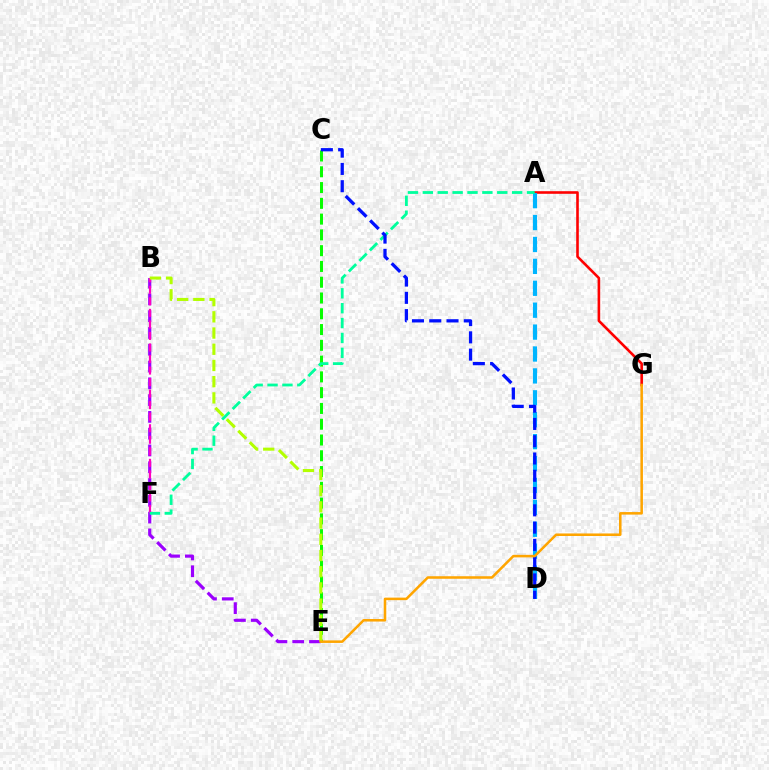{('C', 'E'): [{'color': '#08ff00', 'line_style': 'dashed', 'thickness': 2.14}], ('B', 'E'): [{'color': '#9b00ff', 'line_style': 'dashed', 'thickness': 2.28}, {'color': '#b3ff00', 'line_style': 'dashed', 'thickness': 2.2}], ('A', 'G'): [{'color': '#ff0000', 'line_style': 'solid', 'thickness': 1.88}], ('B', 'F'): [{'color': '#ff00bd', 'line_style': 'dashed', 'thickness': 1.57}], ('A', 'D'): [{'color': '#00b5ff', 'line_style': 'dashed', 'thickness': 2.98}], ('A', 'F'): [{'color': '#00ff9d', 'line_style': 'dashed', 'thickness': 2.02}], ('C', 'D'): [{'color': '#0010ff', 'line_style': 'dashed', 'thickness': 2.35}], ('E', 'G'): [{'color': '#ffa500', 'line_style': 'solid', 'thickness': 1.83}]}